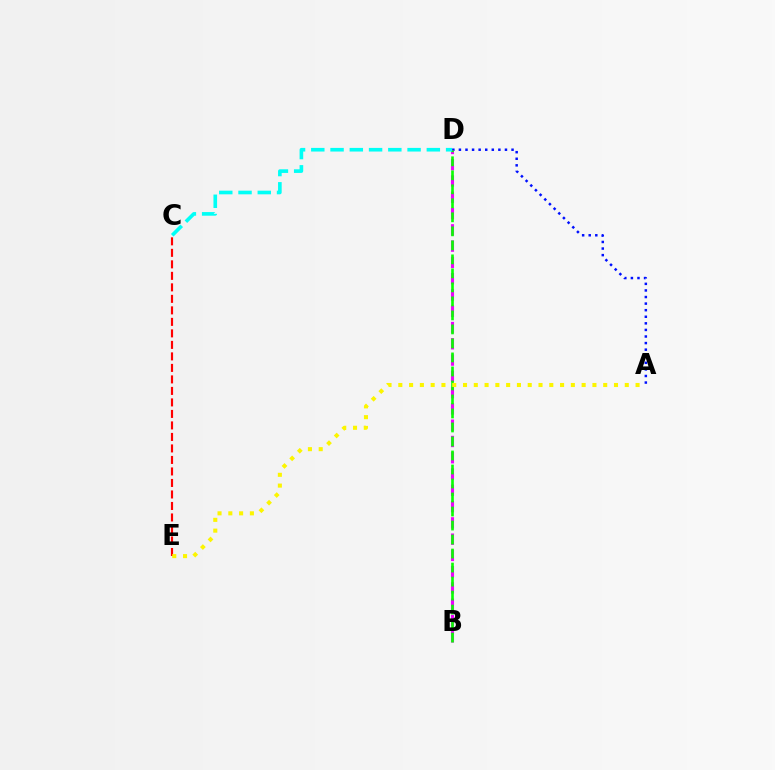{('A', 'D'): [{'color': '#0010ff', 'line_style': 'dotted', 'thickness': 1.79}], ('B', 'D'): [{'color': '#ee00ff', 'line_style': 'dashed', 'thickness': 2.21}, {'color': '#08ff00', 'line_style': 'dashed', 'thickness': 1.9}], ('C', 'E'): [{'color': '#ff0000', 'line_style': 'dashed', 'thickness': 1.56}], ('C', 'D'): [{'color': '#00fff6', 'line_style': 'dashed', 'thickness': 2.62}], ('A', 'E'): [{'color': '#fcf500', 'line_style': 'dotted', 'thickness': 2.93}]}